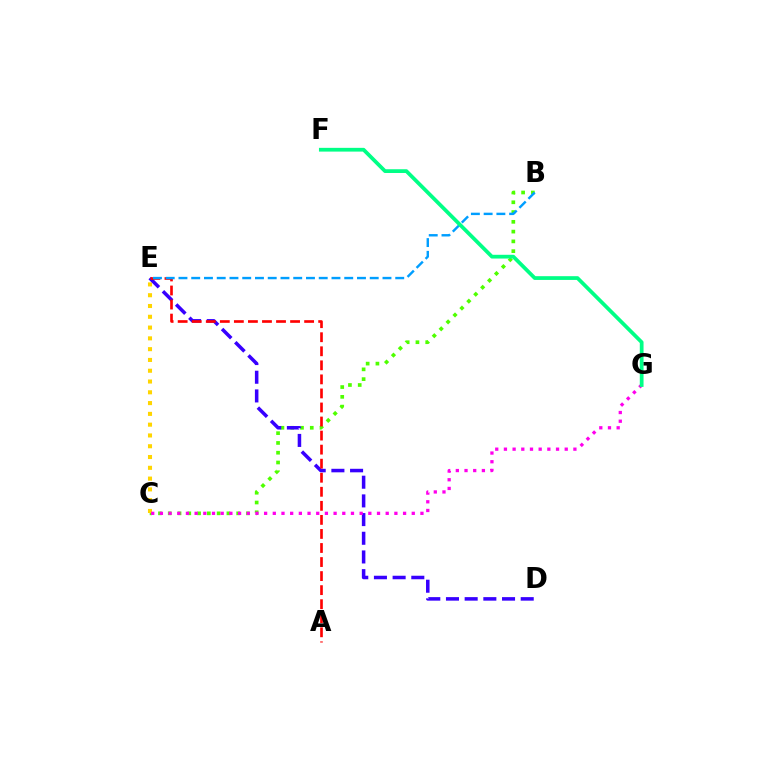{('B', 'C'): [{'color': '#4fff00', 'line_style': 'dotted', 'thickness': 2.66}], ('C', 'E'): [{'color': '#ffd500', 'line_style': 'dotted', 'thickness': 2.93}], ('D', 'E'): [{'color': '#3700ff', 'line_style': 'dashed', 'thickness': 2.54}], ('A', 'E'): [{'color': '#ff0000', 'line_style': 'dashed', 'thickness': 1.91}], ('B', 'E'): [{'color': '#009eff', 'line_style': 'dashed', 'thickness': 1.73}], ('C', 'G'): [{'color': '#ff00ed', 'line_style': 'dotted', 'thickness': 2.36}], ('F', 'G'): [{'color': '#00ff86', 'line_style': 'solid', 'thickness': 2.7}]}